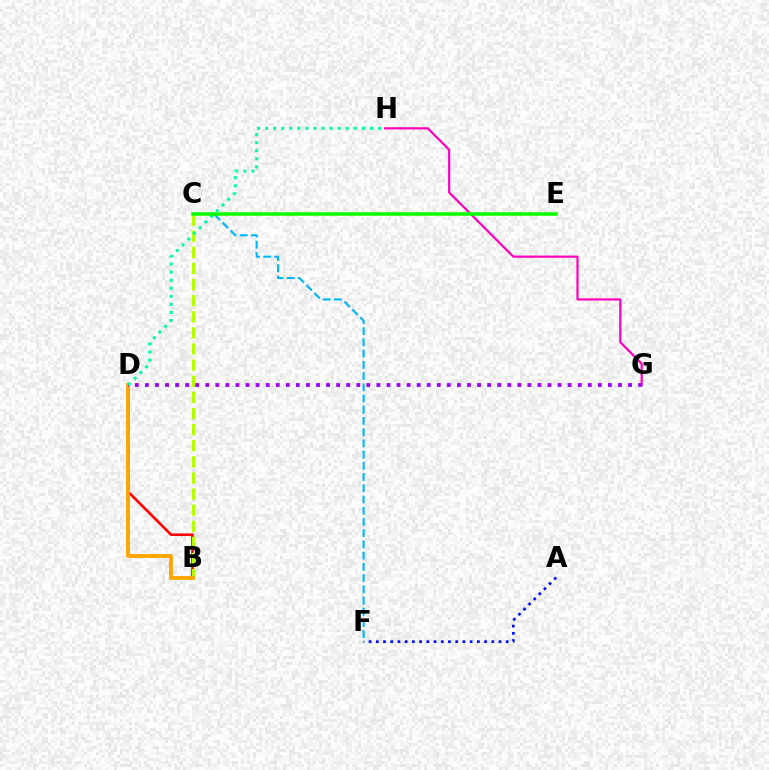{('G', 'H'): [{'color': '#ff00bd', 'line_style': 'solid', 'thickness': 1.58}], ('C', 'F'): [{'color': '#00b5ff', 'line_style': 'dashed', 'thickness': 1.52}], ('A', 'F'): [{'color': '#0010ff', 'line_style': 'dotted', 'thickness': 1.96}], ('B', 'D'): [{'color': '#ff0000', 'line_style': 'solid', 'thickness': 1.9}, {'color': '#ffa500', 'line_style': 'solid', 'thickness': 2.76}], ('B', 'C'): [{'color': '#b3ff00', 'line_style': 'dashed', 'thickness': 2.19}], ('D', 'G'): [{'color': '#9b00ff', 'line_style': 'dotted', 'thickness': 2.73}], ('D', 'H'): [{'color': '#00ff9d', 'line_style': 'dotted', 'thickness': 2.19}], ('C', 'E'): [{'color': '#08ff00', 'line_style': 'solid', 'thickness': 2.53}]}